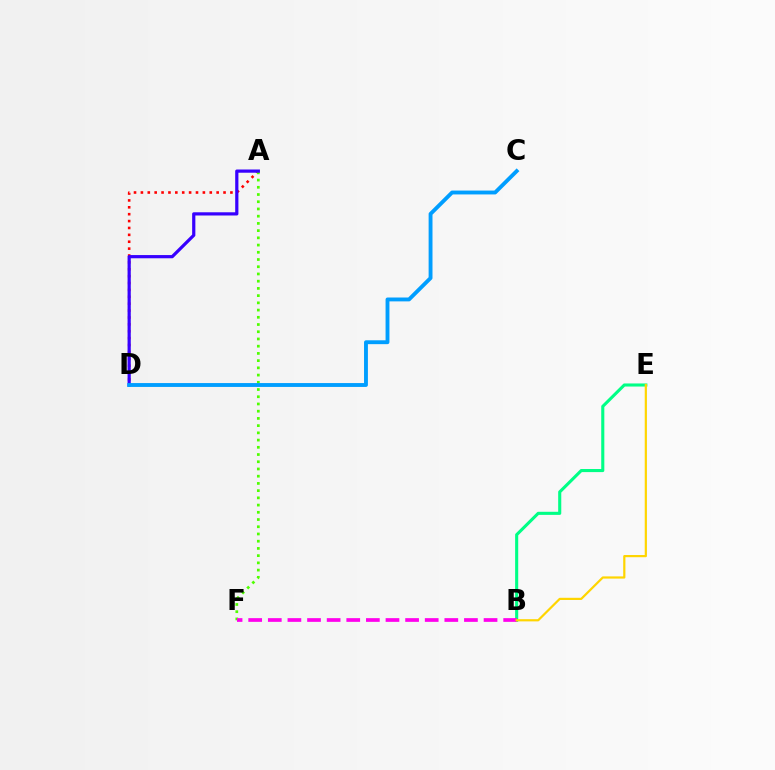{('A', 'D'): [{'color': '#ff0000', 'line_style': 'dotted', 'thickness': 1.87}, {'color': '#3700ff', 'line_style': 'solid', 'thickness': 2.31}], ('B', 'E'): [{'color': '#00ff86', 'line_style': 'solid', 'thickness': 2.22}, {'color': '#ffd500', 'line_style': 'solid', 'thickness': 1.58}], ('A', 'F'): [{'color': '#4fff00', 'line_style': 'dotted', 'thickness': 1.96}], ('C', 'D'): [{'color': '#009eff', 'line_style': 'solid', 'thickness': 2.78}], ('B', 'F'): [{'color': '#ff00ed', 'line_style': 'dashed', 'thickness': 2.66}]}